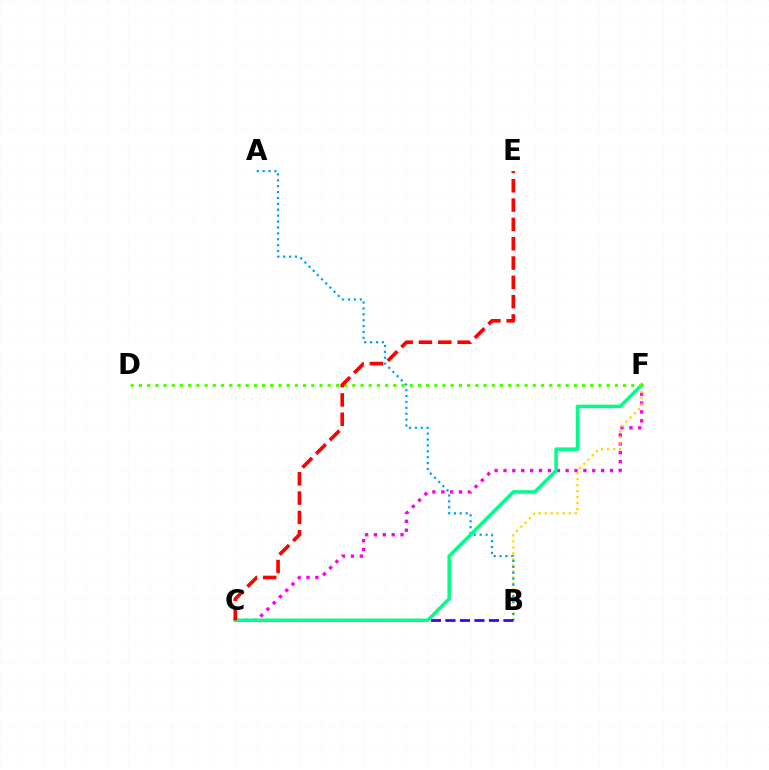{('C', 'F'): [{'color': '#ff00ed', 'line_style': 'dotted', 'thickness': 2.41}, {'color': '#00ff86', 'line_style': 'solid', 'thickness': 2.54}], ('B', 'F'): [{'color': '#ffd500', 'line_style': 'dotted', 'thickness': 1.63}], ('A', 'B'): [{'color': '#009eff', 'line_style': 'dotted', 'thickness': 1.6}], ('B', 'C'): [{'color': '#3700ff', 'line_style': 'dashed', 'thickness': 1.97}], ('D', 'F'): [{'color': '#4fff00', 'line_style': 'dotted', 'thickness': 2.23}], ('C', 'E'): [{'color': '#ff0000', 'line_style': 'dashed', 'thickness': 2.62}]}